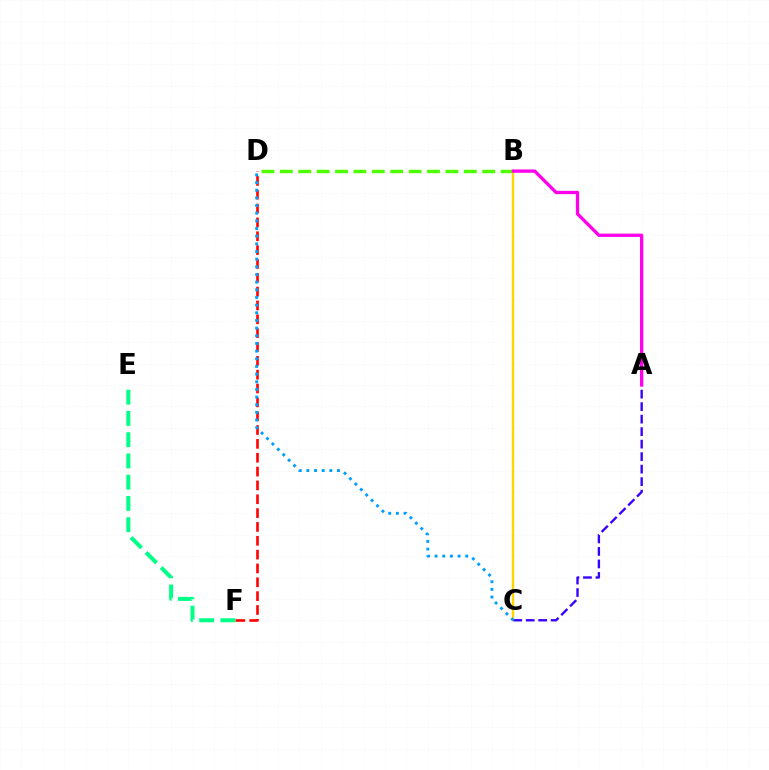{('D', 'F'): [{'color': '#ff0000', 'line_style': 'dashed', 'thickness': 1.88}], ('B', 'D'): [{'color': '#4fff00', 'line_style': 'dashed', 'thickness': 2.5}], ('B', 'C'): [{'color': '#ffd500', 'line_style': 'solid', 'thickness': 1.75}], ('E', 'F'): [{'color': '#00ff86', 'line_style': 'dashed', 'thickness': 2.89}], ('A', 'C'): [{'color': '#3700ff', 'line_style': 'dashed', 'thickness': 1.7}], ('C', 'D'): [{'color': '#009eff', 'line_style': 'dotted', 'thickness': 2.08}], ('A', 'B'): [{'color': '#ff00ed', 'line_style': 'solid', 'thickness': 2.38}]}